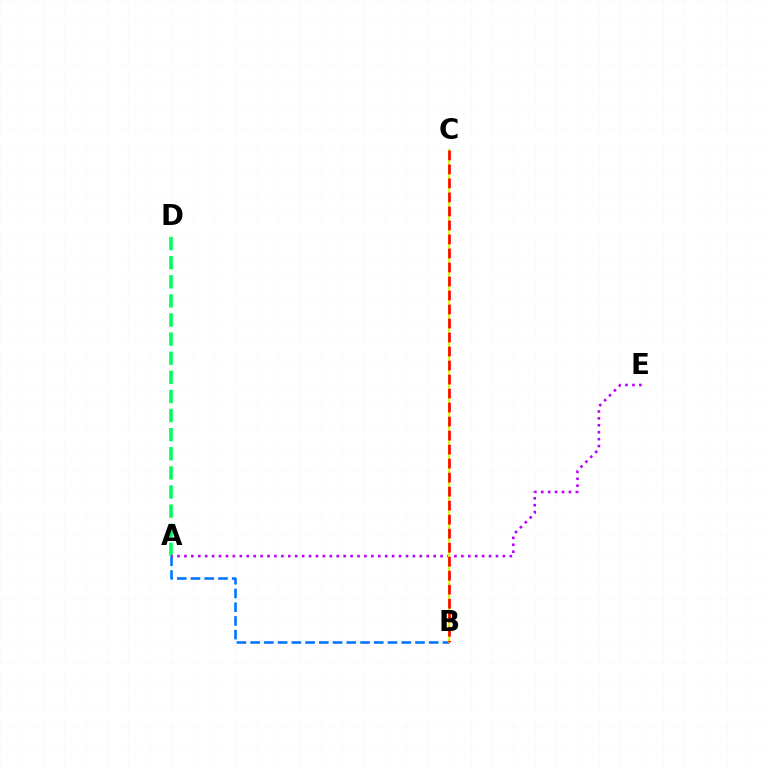{('A', 'D'): [{'color': '#00ff5c', 'line_style': 'dashed', 'thickness': 2.6}], ('A', 'B'): [{'color': '#0074ff', 'line_style': 'dashed', 'thickness': 1.87}], ('A', 'E'): [{'color': '#b900ff', 'line_style': 'dotted', 'thickness': 1.88}], ('B', 'C'): [{'color': '#d1ff00', 'line_style': 'solid', 'thickness': 1.53}, {'color': '#ff0000', 'line_style': 'dashed', 'thickness': 1.9}]}